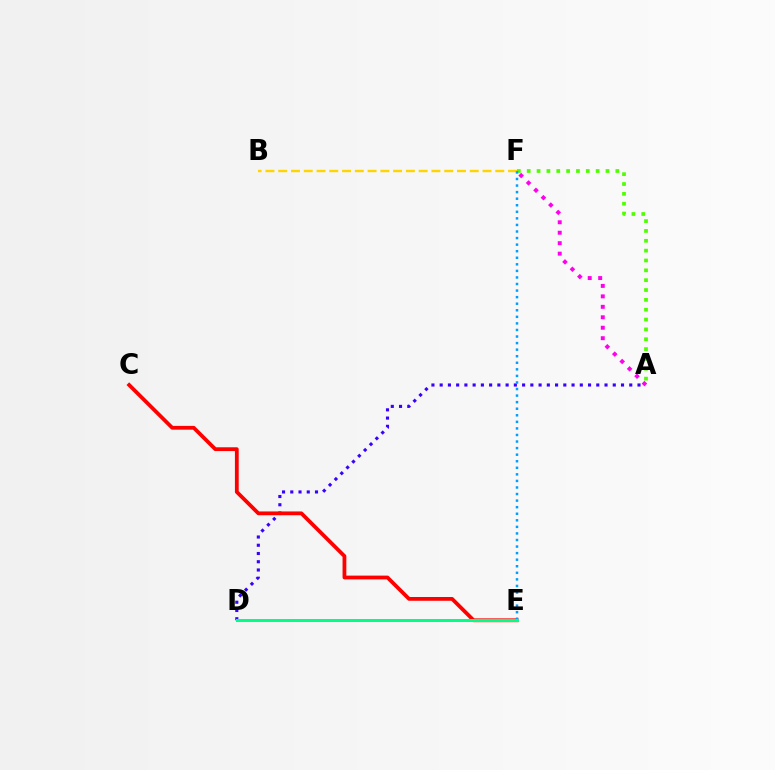{('A', 'F'): [{'color': '#4fff00', 'line_style': 'dotted', 'thickness': 2.68}, {'color': '#ff00ed', 'line_style': 'dotted', 'thickness': 2.84}], ('A', 'D'): [{'color': '#3700ff', 'line_style': 'dotted', 'thickness': 2.24}], ('C', 'E'): [{'color': '#ff0000', 'line_style': 'solid', 'thickness': 2.72}], ('B', 'F'): [{'color': '#ffd500', 'line_style': 'dashed', 'thickness': 1.73}], ('E', 'F'): [{'color': '#009eff', 'line_style': 'dotted', 'thickness': 1.78}], ('D', 'E'): [{'color': '#00ff86', 'line_style': 'solid', 'thickness': 2.17}]}